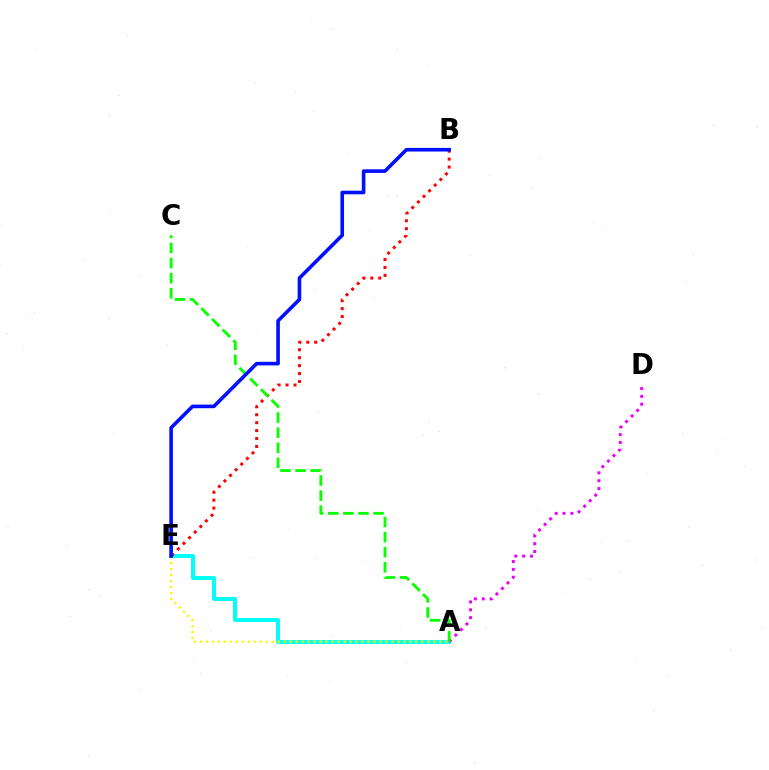{('A', 'E'): [{'color': '#00fff6', 'line_style': 'solid', 'thickness': 2.83}, {'color': '#fcf500', 'line_style': 'dotted', 'thickness': 1.63}], ('A', 'D'): [{'color': '#ee00ff', 'line_style': 'dotted', 'thickness': 2.13}], ('B', 'E'): [{'color': '#ff0000', 'line_style': 'dotted', 'thickness': 2.16}, {'color': '#0010ff', 'line_style': 'solid', 'thickness': 2.6}], ('A', 'C'): [{'color': '#08ff00', 'line_style': 'dashed', 'thickness': 2.05}]}